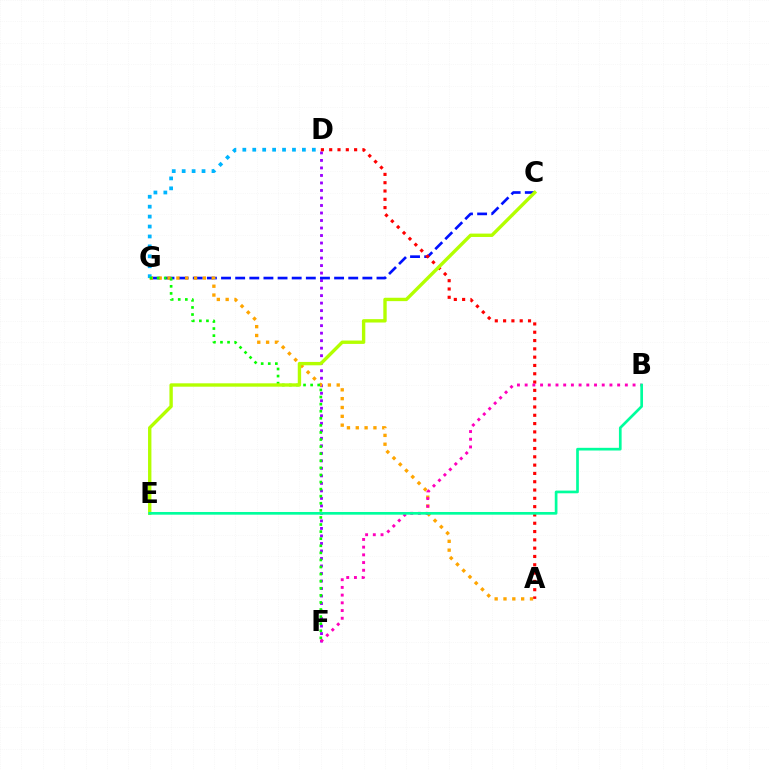{('D', 'F'): [{'color': '#9b00ff', 'line_style': 'dotted', 'thickness': 2.04}], ('C', 'G'): [{'color': '#0010ff', 'line_style': 'dashed', 'thickness': 1.92}], ('A', 'G'): [{'color': '#ffa500', 'line_style': 'dotted', 'thickness': 2.4}], ('A', 'D'): [{'color': '#ff0000', 'line_style': 'dotted', 'thickness': 2.26}], ('D', 'G'): [{'color': '#00b5ff', 'line_style': 'dotted', 'thickness': 2.7}], ('B', 'F'): [{'color': '#ff00bd', 'line_style': 'dotted', 'thickness': 2.09}], ('F', 'G'): [{'color': '#08ff00', 'line_style': 'dotted', 'thickness': 1.92}], ('C', 'E'): [{'color': '#b3ff00', 'line_style': 'solid', 'thickness': 2.43}], ('B', 'E'): [{'color': '#00ff9d', 'line_style': 'solid', 'thickness': 1.94}]}